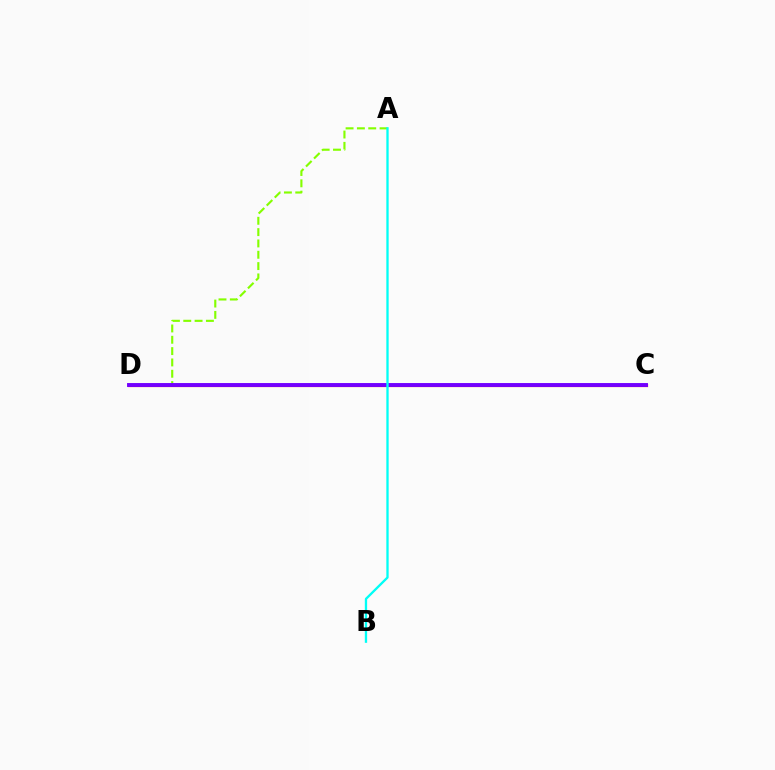{('C', 'D'): [{'color': '#ff0000', 'line_style': 'solid', 'thickness': 2.29}, {'color': '#7200ff', 'line_style': 'solid', 'thickness': 2.81}], ('A', 'D'): [{'color': '#84ff00', 'line_style': 'dashed', 'thickness': 1.54}], ('A', 'B'): [{'color': '#00fff6', 'line_style': 'solid', 'thickness': 1.67}]}